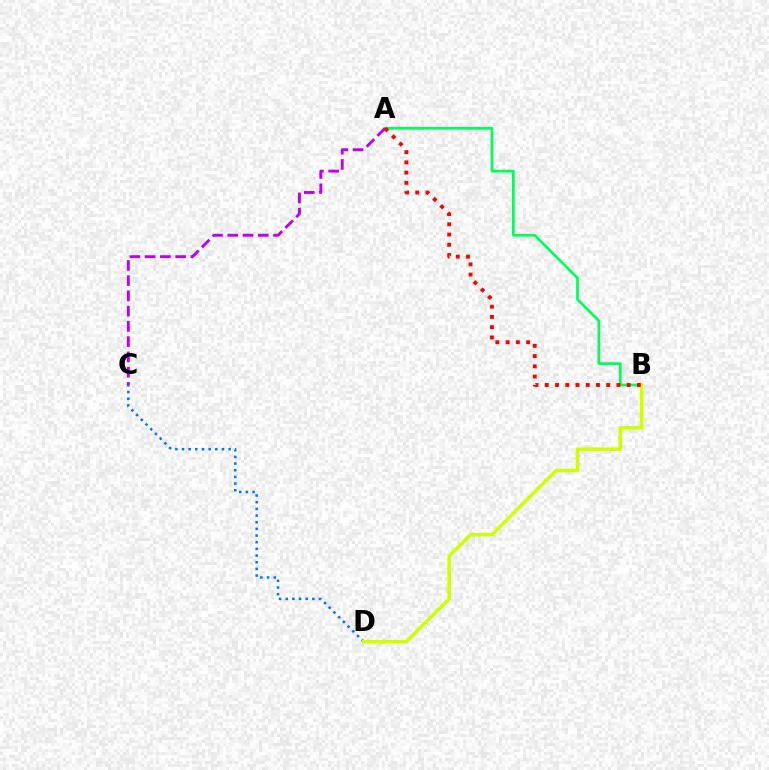{('A', 'B'): [{'color': '#00ff5c', 'line_style': 'solid', 'thickness': 1.96}, {'color': '#ff0000', 'line_style': 'dotted', 'thickness': 2.78}], ('C', 'D'): [{'color': '#0074ff', 'line_style': 'dotted', 'thickness': 1.81}], ('B', 'D'): [{'color': '#d1ff00', 'line_style': 'solid', 'thickness': 2.56}], ('A', 'C'): [{'color': '#b900ff', 'line_style': 'dashed', 'thickness': 2.07}]}